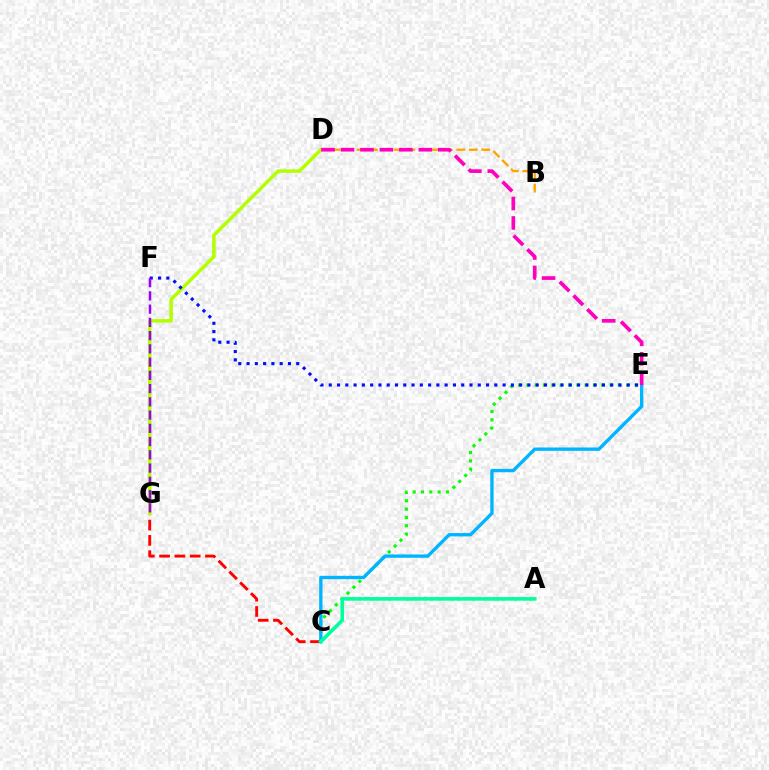{('C', 'G'): [{'color': '#ff0000', 'line_style': 'dashed', 'thickness': 2.08}], ('C', 'E'): [{'color': '#08ff00', 'line_style': 'dotted', 'thickness': 2.26}, {'color': '#00b5ff', 'line_style': 'solid', 'thickness': 2.41}], ('D', 'G'): [{'color': '#b3ff00', 'line_style': 'solid', 'thickness': 2.52}], ('E', 'F'): [{'color': '#0010ff', 'line_style': 'dotted', 'thickness': 2.25}], ('F', 'G'): [{'color': '#9b00ff', 'line_style': 'dashed', 'thickness': 1.8}], ('B', 'D'): [{'color': '#ffa500', 'line_style': 'dashed', 'thickness': 1.7}], ('D', 'E'): [{'color': '#ff00bd', 'line_style': 'dashed', 'thickness': 2.64}], ('A', 'C'): [{'color': '#00ff9d', 'line_style': 'solid', 'thickness': 2.6}]}